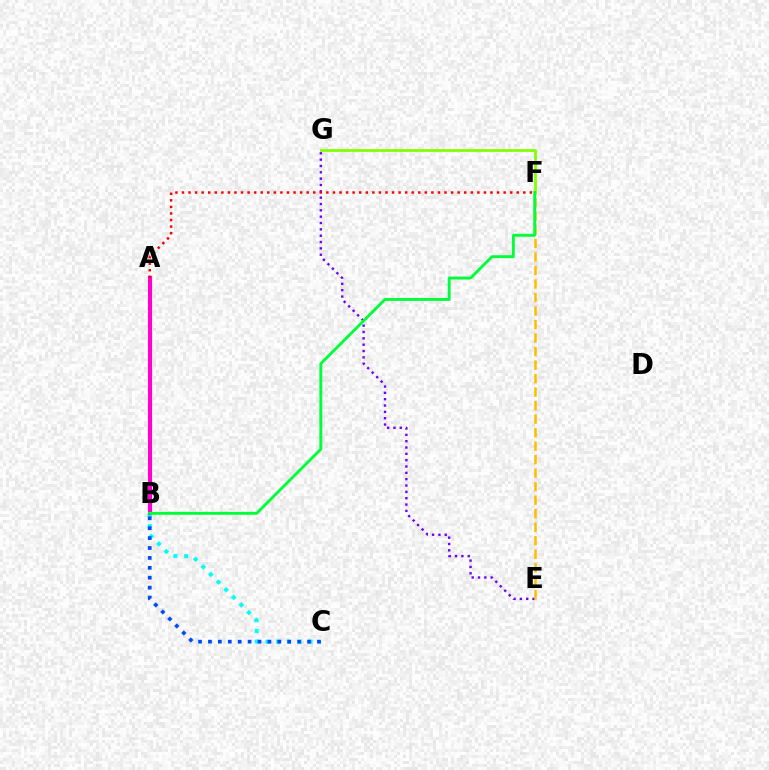{('B', 'C'): [{'color': '#00fff6', 'line_style': 'dotted', 'thickness': 2.93}, {'color': '#004bff', 'line_style': 'dotted', 'thickness': 2.69}], ('F', 'G'): [{'color': '#84ff00', 'line_style': 'solid', 'thickness': 2.0}], ('A', 'B'): [{'color': '#ff00cf', 'line_style': 'solid', 'thickness': 2.95}], ('E', 'G'): [{'color': '#7200ff', 'line_style': 'dotted', 'thickness': 1.72}], ('E', 'F'): [{'color': '#ffbd00', 'line_style': 'dashed', 'thickness': 1.84}], ('A', 'F'): [{'color': '#ff0000', 'line_style': 'dotted', 'thickness': 1.78}], ('B', 'F'): [{'color': '#00ff39', 'line_style': 'solid', 'thickness': 2.09}]}